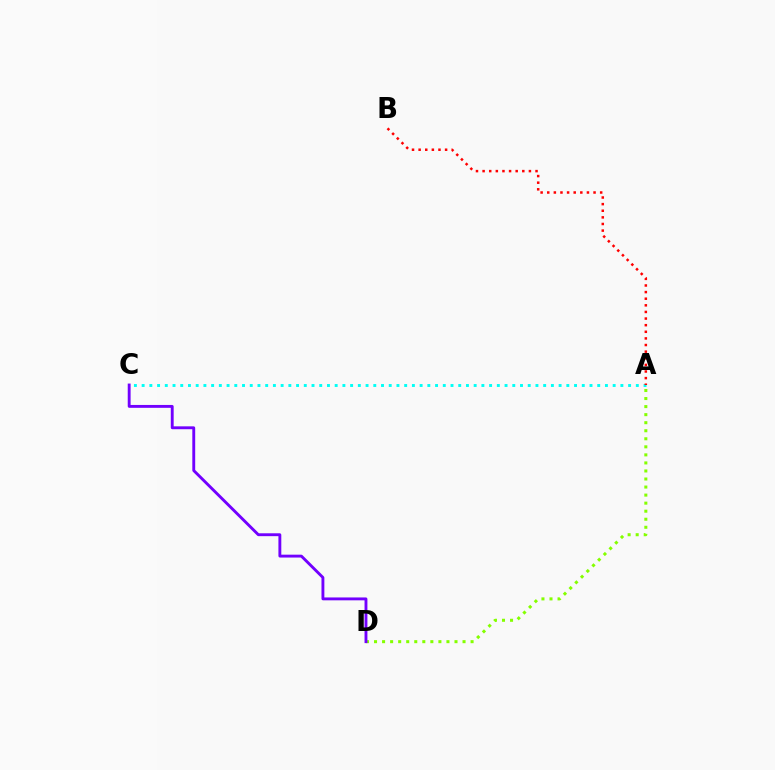{('A', 'C'): [{'color': '#00fff6', 'line_style': 'dotted', 'thickness': 2.1}], ('A', 'D'): [{'color': '#84ff00', 'line_style': 'dotted', 'thickness': 2.19}], ('C', 'D'): [{'color': '#7200ff', 'line_style': 'solid', 'thickness': 2.07}], ('A', 'B'): [{'color': '#ff0000', 'line_style': 'dotted', 'thickness': 1.8}]}